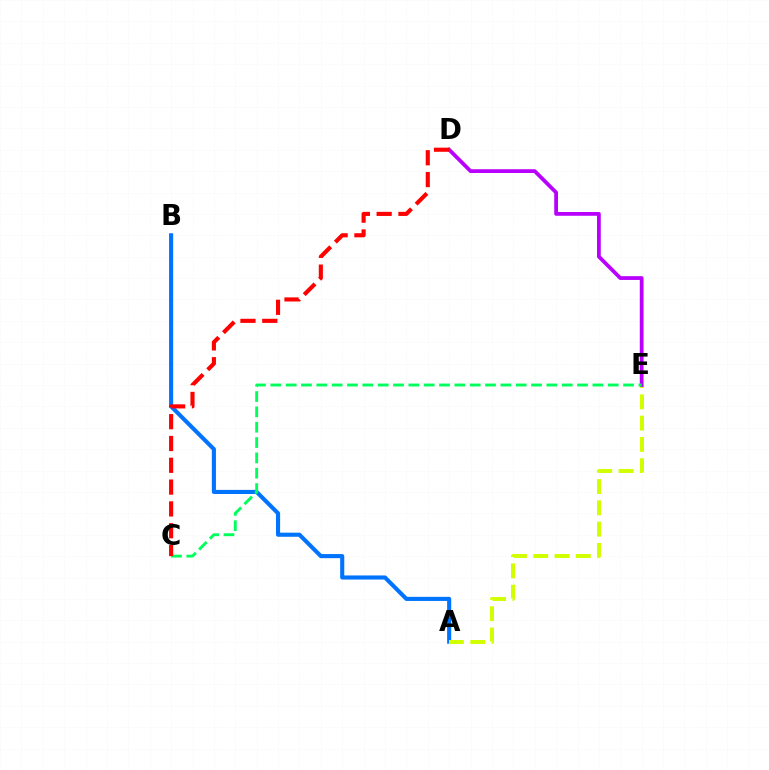{('A', 'B'): [{'color': '#0074ff', 'line_style': 'solid', 'thickness': 2.95}], ('A', 'E'): [{'color': '#d1ff00', 'line_style': 'dashed', 'thickness': 2.89}], ('D', 'E'): [{'color': '#b900ff', 'line_style': 'solid', 'thickness': 2.72}], ('C', 'E'): [{'color': '#00ff5c', 'line_style': 'dashed', 'thickness': 2.08}], ('C', 'D'): [{'color': '#ff0000', 'line_style': 'dashed', 'thickness': 2.96}]}